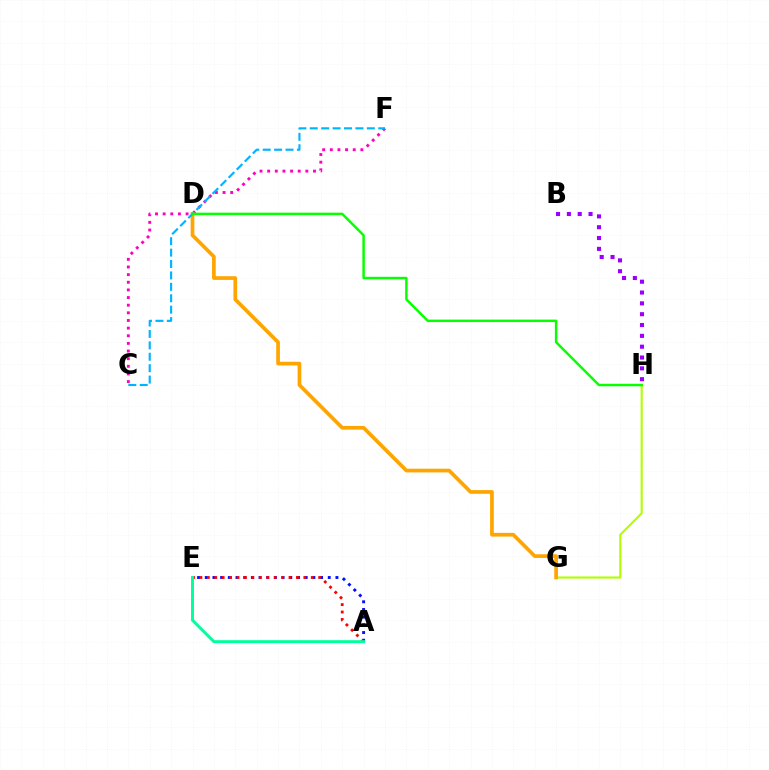{('G', 'H'): [{'color': '#b3ff00', 'line_style': 'solid', 'thickness': 1.52}], ('A', 'E'): [{'color': '#0010ff', 'line_style': 'dotted', 'thickness': 2.09}, {'color': '#ff0000', 'line_style': 'dotted', 'thickness': 2.02}, {'color': '#00ff9d', 'line_style': 'solid', 'thickness': 2.14}], ('B', 'H'): [{'color': '#9b00ff', 'line_style': 'dotted', 'thickness': 2.94}], ('C', 'F'): [{'color': '#ff00bd', 'line_style': 'dotted', 'thickness': 2.08}, {'color': '#00b5ff', 'line_style': 'dashed', 'thickness': 1.55}], ('D', 'G'): [{'color': '#ffa500', 'line_style': 'solid', 'thickness': 2.66}], ('D', 'H'): [{'color': '#08ff00', 'line_style': 'solid', 'thickness': 1.78}]}